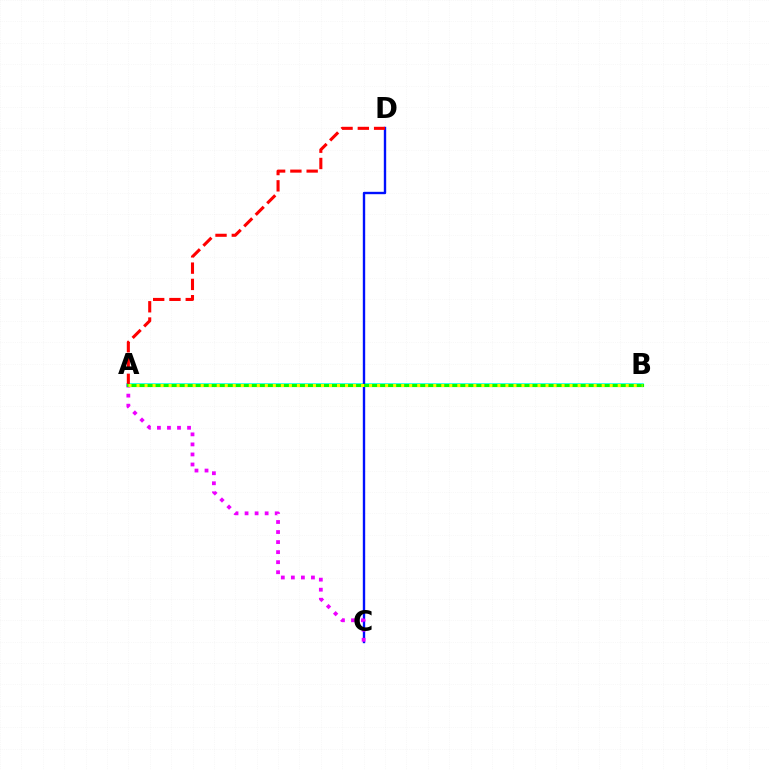{('A', 'B'): [{'color': '#00fff6', 'line_style': 'solid', 'thickness': 2.57}, {'color': '#08ff00', 'line_style': 'solid', 'thickness': 2.27}, {'color': '#fcf500', 'line_style': 'dotted', 'thickness': 2.18}], ('C', 'D'): [{'color': '#0010ff', 'line_style': 'solid', 'thickness': 1.71}], ('A', 'D'): [{'color': '#ff0000', 'line_style': 'dashed', 'thickness': 2.21}], ('A', 'C'): [{'color': '#ee00ff', 'line_style': 'dotted', 'thickness': 2.73}]}